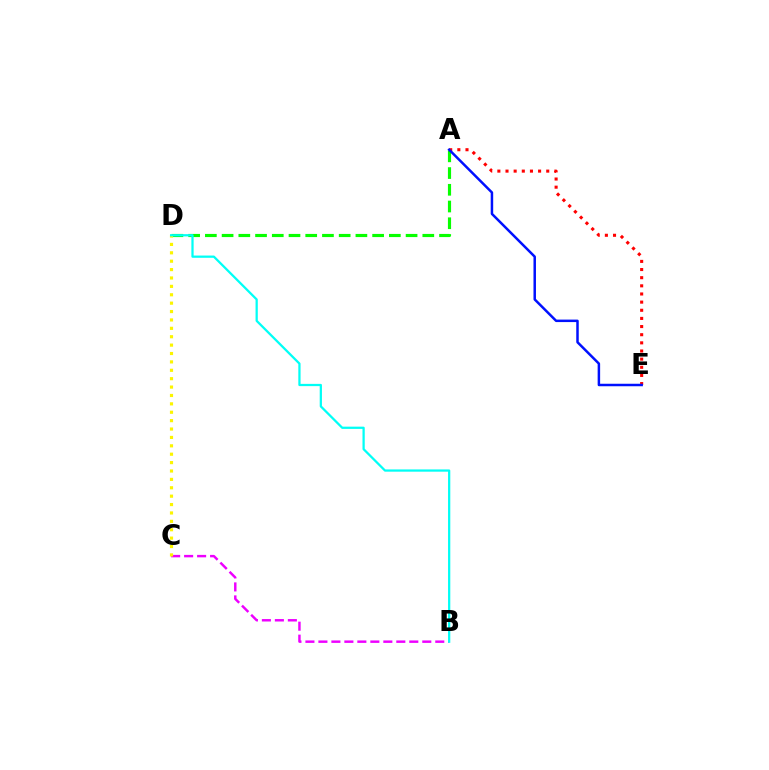{('A', 'D'): [{'color': '#08ff00', 'line_style': 'dashed', 'thickness': 2.27}], ('A', 'E'): [{'color': '#ff0000', 'line_style': 'dotted', 'thickness': 2.21}, {'color': '#0010ff', 'line_style': 'solid', 'thickness': 1.79}], ('B', 'C'): [{'color': '#ee00ff', 'line_style': 'dashed', 'thickness': 1.76}], ('C', 'D'): [{'color': '#fcf500', 'line_style': 'dotted', 'thickness': 2.28}], ('B', 'D'): [{'color': '#00fff6', 'line_style': 'solid', 'thickness': 1.62}]}